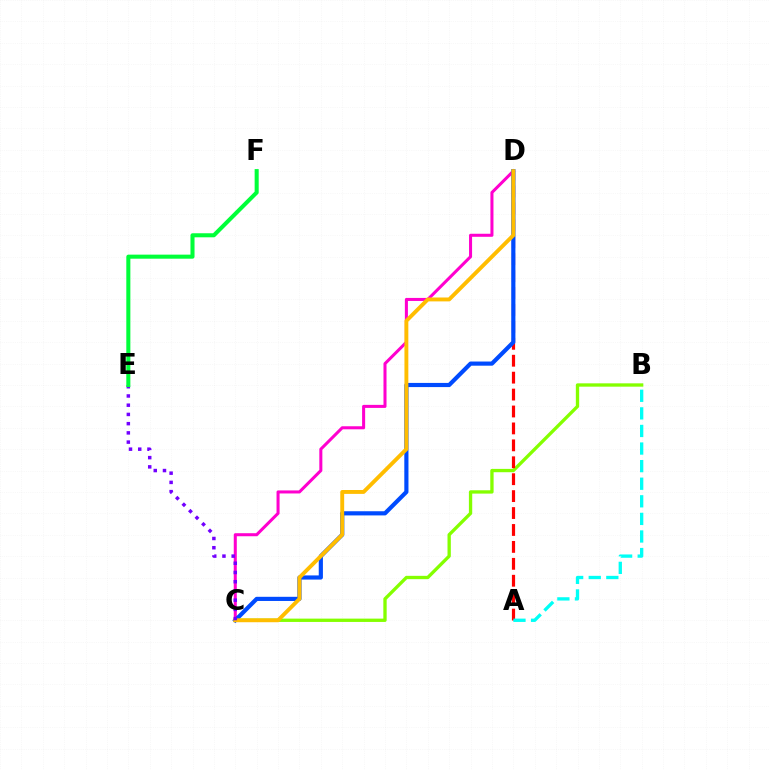{('B', 'C'): [{'color': '#84ff00', 'line_style': 'solid', 'thickness': 2.39}], ('C', 'D'): [{'color': '#ff00cf', 'line_style': 'solid', 'thickness': 2.19}, {'color': '#004bff', 'line_style': 'solid', 'thickness': 3.0}, {'color': '#ffbd00', 'line_style': 'solid', 'thickness': 2.8}], ('A', 'D'): [{'color': '#ff0000', 'line_style': 'dashed', 'thickness': 2.3}], ('C', 'E'): [{'color': '#7200ff', 'line_style': 'dotted', 'thickness': 2.51}], ('E', 'F'): [{'color': '#00ff39', 'line_style': 'solid', 'thickness': 2.92}], ('A', 'B'): [{'color': '#00fff6', 'line_style': 'dashed', 'thickness': 2.39}]}